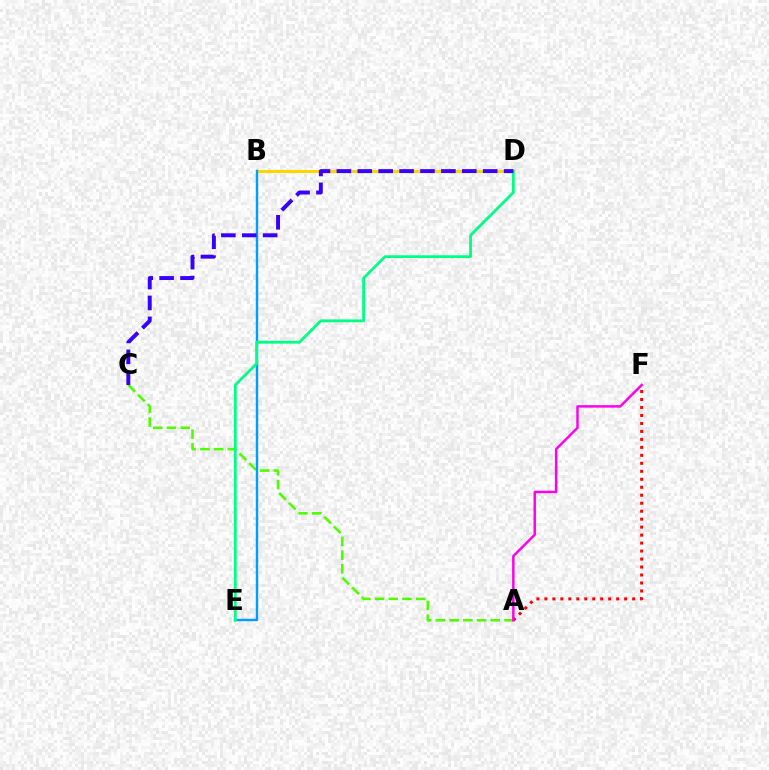{('A', 'C'): [{'color': '#4fff00', 'line_style': 'dashed', 'thickness': 1.86}], ('B', 'D'): [{'color': '#ffd500', 'line_style': 'solid', 'thickness': 2.21}], ('A', 'F'): [{'color': '#ff0000', 'line_style': 'dotted', 'thickness': 2.17}, {'color': '#ff00ed', 'line_style': 'solid', 'thickness': 1.77}], ('B', 'E'): [{'color': '#009eff', 'line_style': 'solid', 'thickness': 1.74}], ('D', 'E'): [{'color': '#00ff86', 'line_style': 'solid', 'thickness': 2.04}], ('C', 'D'): [{'color': '#3700ff', 'line_style': 'dashed', 'thickness': 2.84}]}